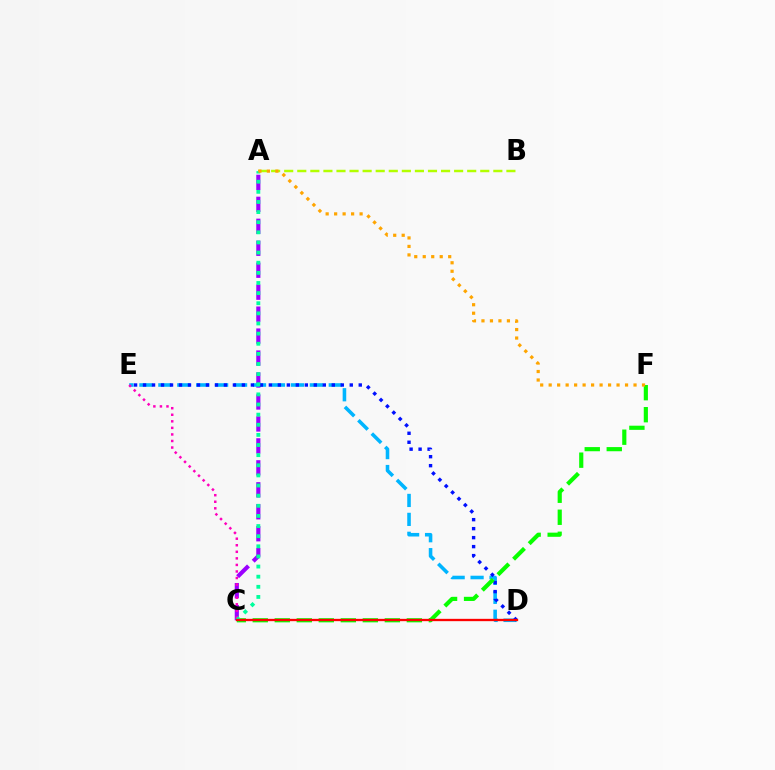{('A', 'B'): [{'color': '#b3ff00', 'line_style': 'dashed', 'thickness': 1.78}], ('A', 'C'): [{'color': '#9b00ff', 'line_style': 'dashed', 'thickness': 2.98}, {'color': '#00ff9d', 'line_style': 'dotted', 'thickness': 2.75}], ('D', 'E'): [{'color': '#00b5ff', 'line_style': 'dashed', 'thickness': 2.57}, {'color': '#0010ff', 'line_style': 'dotted', 'thickness': 2.44}], ('C', 'F'): [{'color': '#08ff00', 'line_style': 'dashed', 'thickness': 2.99}], ('C', 'E'): [{'color': '#ff00bd', 'line_style': 'dotted', 'thickness': 1.78}], ('C', 'D'): [{'color': '#ff0000', 'line_style': 'solid', 'thickness': 1.67}], ('A', 'F'): [{'color': '#ffa500', 'line_style': 'dotted', 'thickness': 2.31}]}